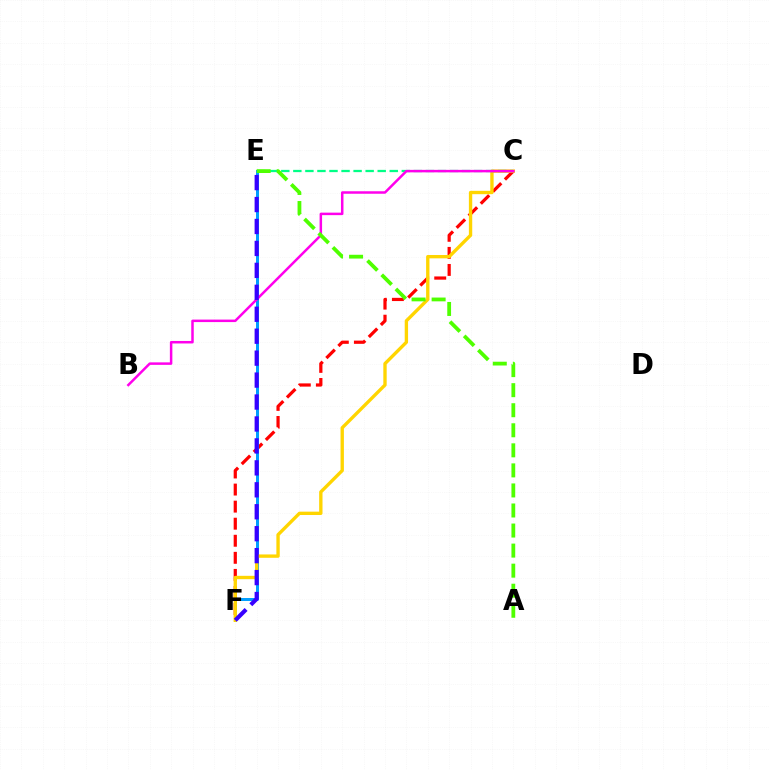{('C', 'F'): [{'color': '#ff0000', 'line_style': 'dashed', 'thickness': 2.32}, {'color': '#ffd500', 'line_style': 'solid', 'thickness': 2.41}], ('E', 'F'): [{'color': '#009eff', 'line_style': 'solid', 'thickness': 2.15}, {'color': '#3700ff', 'line_style': 'dashed', 'thickness': 2.98}], ('C', 'E'): [{'color': '#00ff86', 'line_style': 'dashed', 'thickness': 1.64}], ('B', 'C'): [{'color': '#ff00ed', 'line_style': 'solid', 'thickness': 1.8}], ('A', 'E'): [{'color': '#4fff00', 'line_style': 'dashed', 'thickness': 2.72}]}